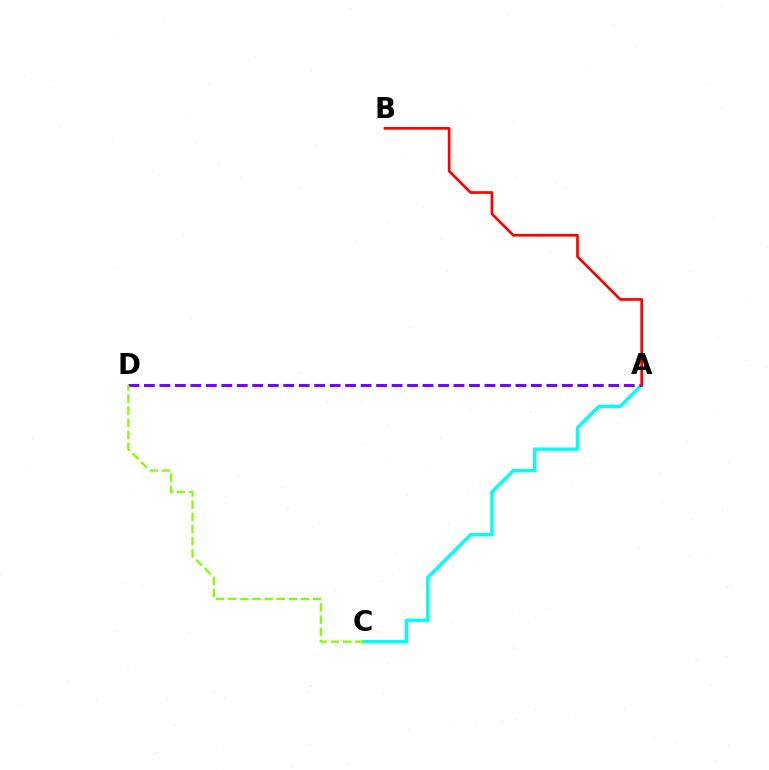{('A', 'C'): [{'color': '#00fff6', 'line_style': 'solid', 'thickness': 2.45}], ('A', 'D'): [{'color': '#7200ff', 'line_style': 'dashed', 'thickness': 2.1}], ('A', 'B'): [{'color': '#ff0000', 'line_style': 'solid', 'thickness': 1.93}], ('C', 'D'): [{'color': '#84ff00', 'line_style': 'dashed', 'thickness': 1.65}]}